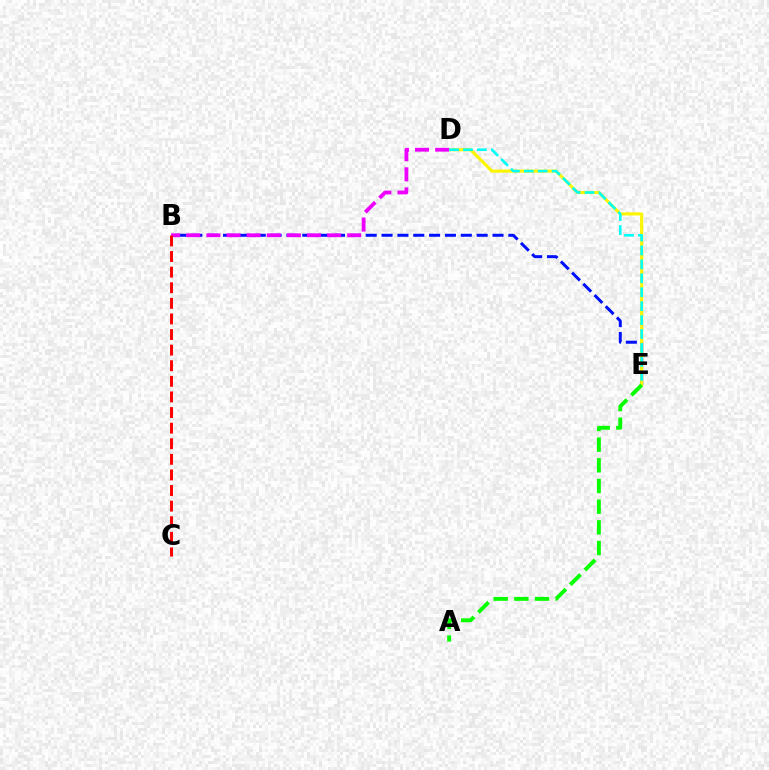{('B', 'E'): [{'color': '#0010ff', 'line_style': 'dashed', 'thickness': 2.15}], ('D', 'E'): [{'color': '#fcf500', 'line_style': 'solid', 'thickness': 2.24}, {'color': '#00fff6', 'line_style': 'dashed', 'thickness': 1.89}], ('B', 'D'): [{'color': '#ee00ff', 'line_style': 'dashed', 'thickness': 2.73}], ('B', 'C'): [{'color': '#ff0000', 'line_style': 'dashed', 'thickness': 2.12}], ('A', 'E'): [{'color': '#08ff00', 'line_style': 'dashed', 'thickness': 2.81}]}